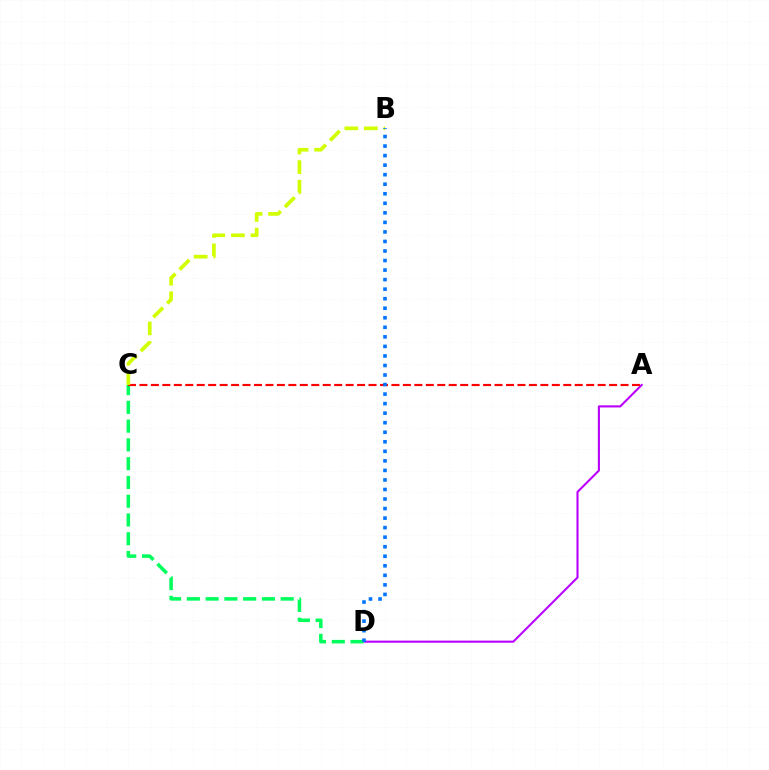{('A', 'D'): [{'color': '#b900ff', 'line_style': 'solid', 'thickness': 1.51}], ('C', 'D'): [{'color': '#00ff5c', 'line_style': 'dashed', 'thickness': 2.55}], ('A', 'C'): [{'color': '#ff0000', 'line_style': 'dashed', 'thickness': 1.56}], ('B', 'C'): [{'color': '#d1ff00', 'line_style': 'dashed', 'thickness': 2.65}], ('B', 'D'): [{'color': '#0074ff', 'line_style': 'dotted', 'thickness': 2.59}]}